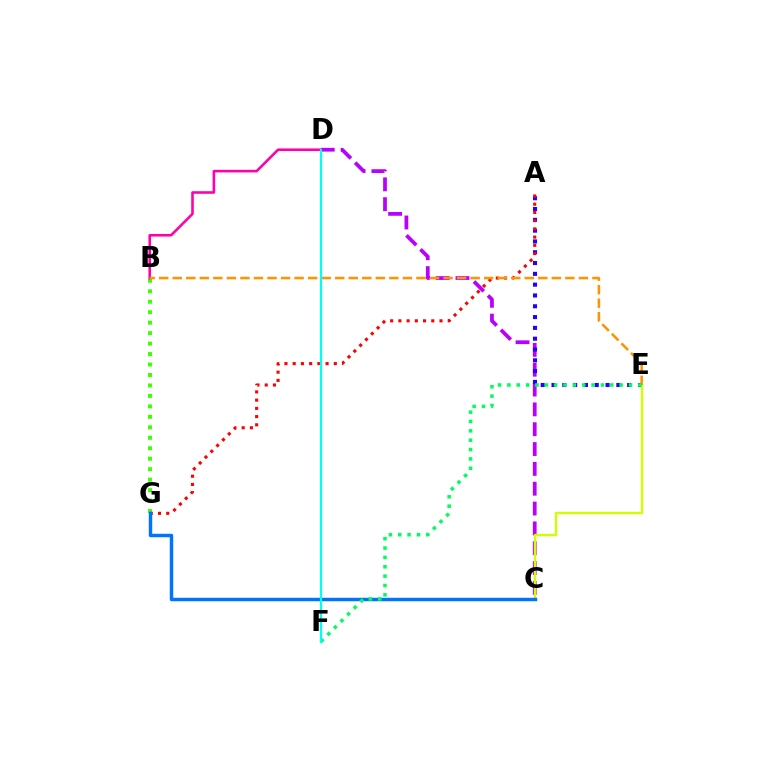{('C', 'D'): [{'color': '#b900ff', 'line_style': 'dashed', 'thickness': 2.69}], ('A', 'E'): [{'color': '#2500ff', 'line_style': 'dotted', 'thickness': 2.94}], ('B', 'G'): [{'color': '#3dff00', 'line_style': 'dotted', 'thickness': 2.84}], ('A', 'G'): [{'color': '#ff0000', 'line_style': 'dotted', 'thickness': 2.24}], ('B', 'D'): [{'color': '#ff00ac', 'line_style': 'solid', 'thickness': 1.86}], ('C', 'E'): [{'color': '#d1ff00', 'line_style': 'solid', 'thickness': 1.71}], ('C', 'G'): [{'color': '#0074ff', 'line_style': 'solid', 'thickness': 2.48}], ('B', 'E'): [{'color': '#ff9400', 'line_style': 'dashed', 'thickness': 1.84}], ('E', 'F'): [{'color': '#00ff5c', 'line_style': 'dotted', 'thickness': 2.54}], ('D', 'F'): [{'color': '#00fff6', 'line_style': 'solid', 'thickness': 1.59}]}